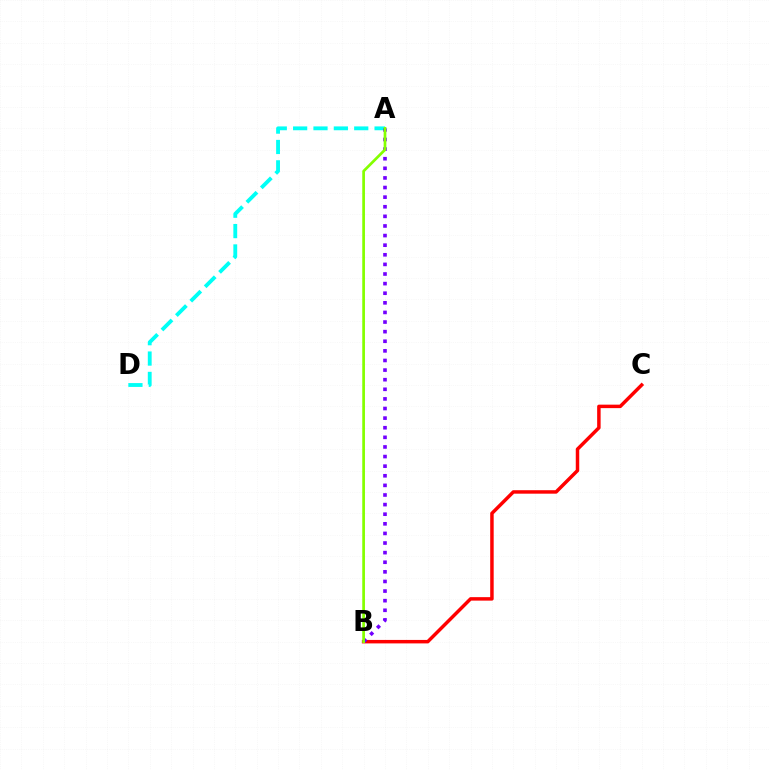{('A', 'D'): [{'color': '#00fff6', 'line_style': 'dashed', 'thickness': 2.77}], ('B', 'C'): [{'color': '#ff0000', 'line_style': 'solid', 'thickness': 2.5}], ('A', 'B'): [{'color': '#7200ff', 'line_style': 'dotted', 'thickness': 2.61}, {'color': '#84ff00', 'line_style': 'solid', 'thickness': 1.95}]}